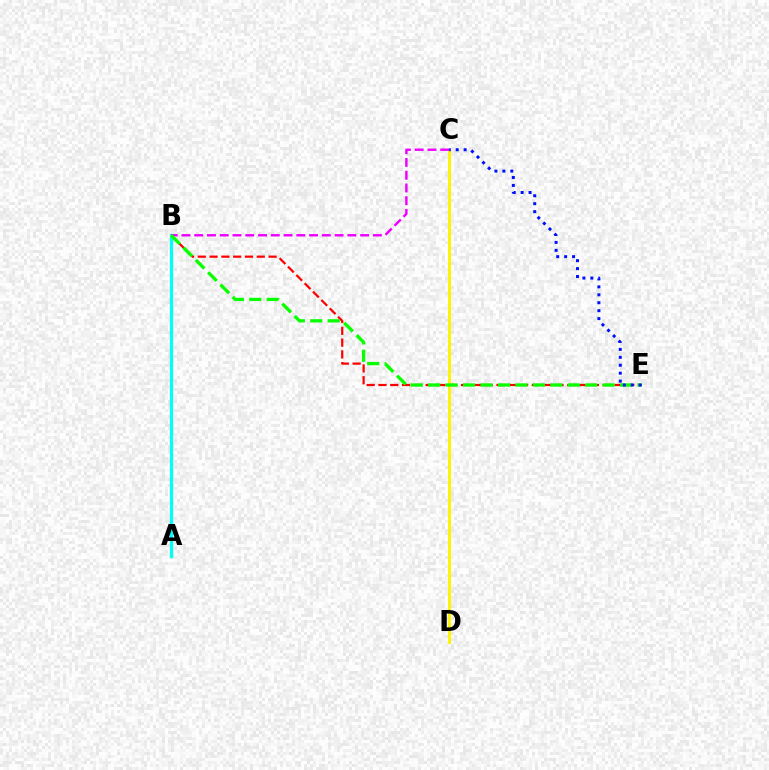{('B', 'E'): [{'color': '#ff0000', 'line_style': 'dashed', 'thickness': 1.6}, {'color': '#08ff00', 'line_style': 'dashed', 'thickness': 2.37}], ('C', 'D'): [{'color': '#fcf500', 'line_style': 'solid', 'thickness': 2.11}], ('A', 'B'): [{'color': '#00fff6', 'line_style': 'solid', 'thickness': 2.35}], ('B', 'C'): [{'color': '#ee00ff', 'line_style': 'dashed', 'thickness': 1.73}], ('C', 'E'): [{'color': '#0010ff', 'line_style': 'dotted', 'thickness': 2.15}]}